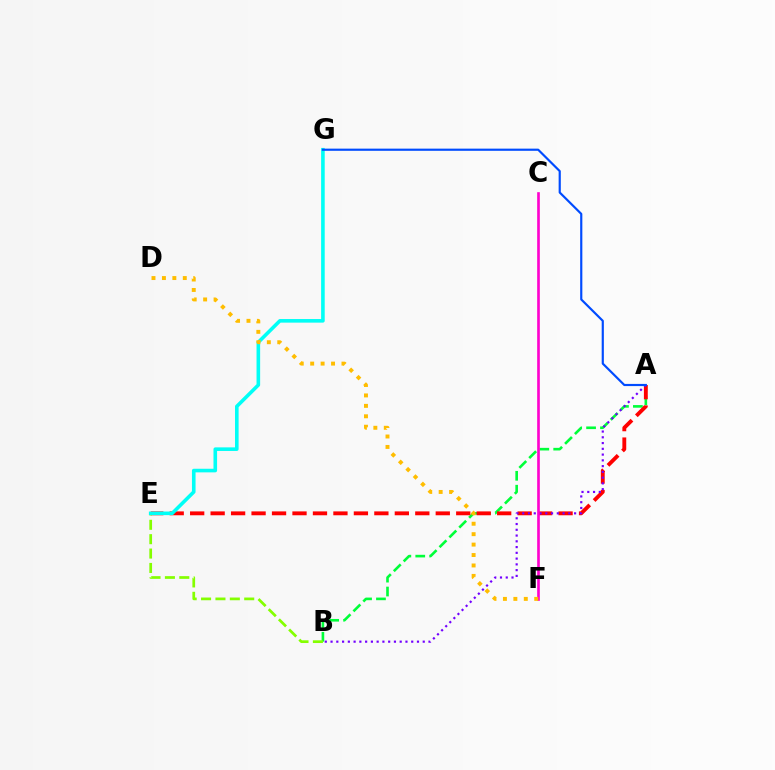{('A', 'B'): [{'color': '#00ff39', 'line_style': 'dashed', 'thickness': 1.89}, {'color': '#7200ff', 'line_style': 'dotted', 'thickness': 1.57}], ('A', 'E'): [{'color': '#ff0000', 'line_style': 'dashed', 'thickness': 2.78}], ('B', 'E'): [{'color': '#84ff00', 'line_style': 'dashed', 'thickness': 1.95}], ('E', 'G'): [{'color': '#00fff6', 'line_style': 'solid', 'thickness': 2.59}], ('C', 'F'): [{'color': '#ff00cf', 'line_style': 'solid', 'thickness': 1.9}], ('D', 'F'): [{'color': '#ffbd00', 'line_style': 'dotted', 'thickness': 2.83}], ('A', 'G'): [{'color': '#004bff', 'line_style': 'solid', 'thickness': 1.56}]}